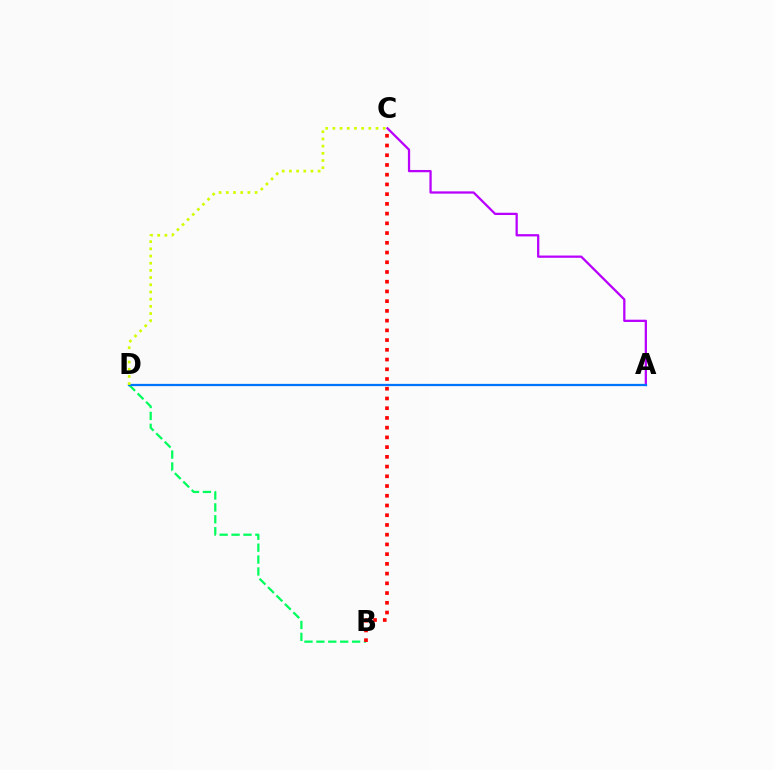{('A', 'C'): [{'color': '#b900ff', 'line_style': 'solid', 'thickness': 1.63}], ('B', 'D'): [{'color': '#00ff5c', 'line_style': 'dashed', 'thickness': 1.62}], ('A', 'D'): [{'color': '#0074ff', 'line_style': 'solid', 'thickness': 1.62}], ('B', 'C'): [{'color': '#ff0000', 'line_style': 'dotted', 'thickness': 2.64}], ('C', 'D'): [{'color': '#d1ff00', 'line_style': 'dotted', 'thickness': 1.95}]}